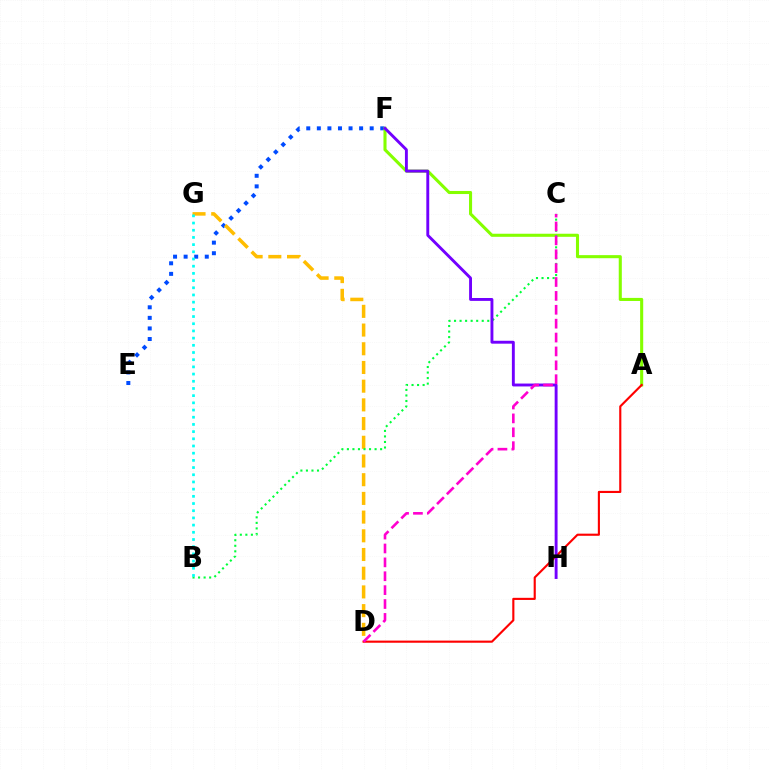{('E', 'F'): [{'color': '#004bff', 'line_style': 'dotted', 'thickness': 2.87}], ('A', 'F'): [{'color': '#84ff00', 'line_style': 'solid', 'thickness': 2.22}], ('D', 'G'): [{'color': '#ffbd00', 'line_style': 'dashed', 'thickness': 2.54}], ('B', 'C'): [{'color': '#00ff39', 'line_style': 'dotted', 'thickness': 1.5}], ('A', 'D'): [{'color': '#ff0000', 'line_style': 'solid', 'thickness': 1.53}], ('F', 'H'): [{'color': '#7200ff', 'line_style': 'solid', 'thickness': 2.09}], ('C', 'D'): [{'color': '#ff00cf', 'line_style': 'dashed', 'thickness': 1.89}], ('B', 'G'): [{'color': '#00fff6', 'line_style': 'dotted', 'thickness': 1.95}]}